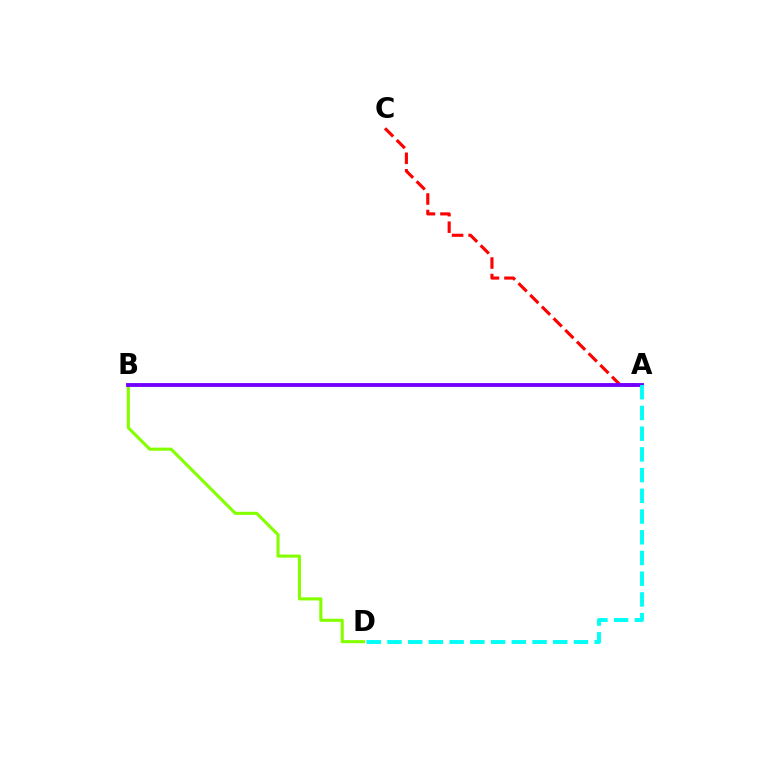{('A', 'C'): [{'color': '#ff0000', 'line_style': 'dashed', 'thickness': 2.24}], ('B', 'D'): [{'color': '#84ff00', 'line_style': 'solid', 'thickness': 2.23}], ('A', 'B'): [{'color': '#7200ff', 'line_style': 'solid', 'thickness': 2.77}], ('A', 'D'): [{'color': '#00fff6', 'line_style': 'dashed', 'thickness': 2.81}]}